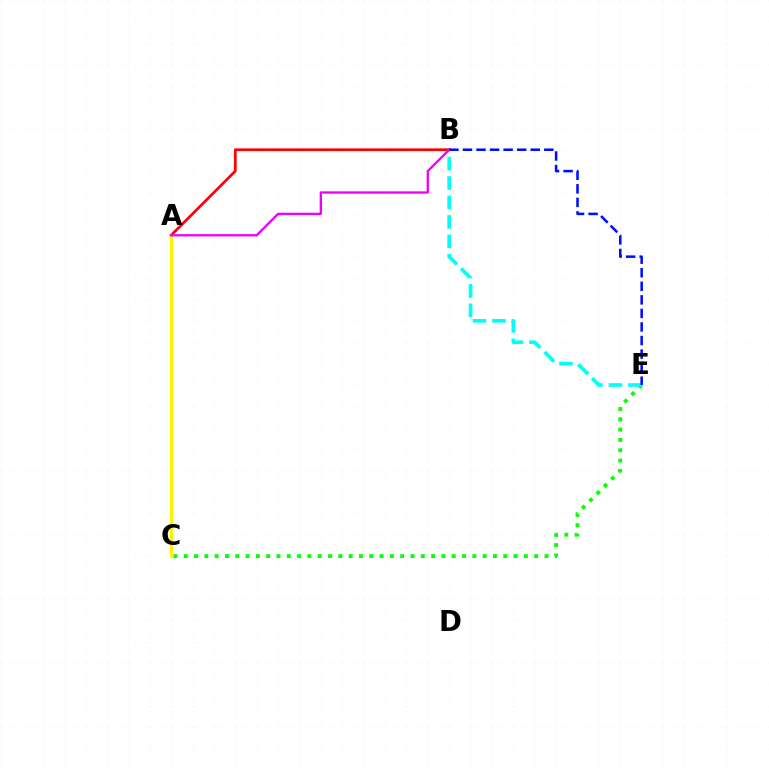{('C', 'E'): [{'color': '#08ff00', 'line_style': 'dotted', 'thickness': 2.8}], ('A', 'B'): [{'color': '#ff0000', 'line_style': 'solid', 'thickness': 1.96}, {'color': '#ee00ff', 'line_style': 'solid', 'thickness': 1.67}], ('B', 'E'): [{'color': '#00fff6', 'line_style': 'dashed', 'thickness': 2.64}, {'color': '#0010ff', 'line_style': 'dashed', 'thickness': 1.84}], ('A', 'C'): [{'color': '#fcf500', 'line_style': 'solid', 'thickness': 2.25}]}